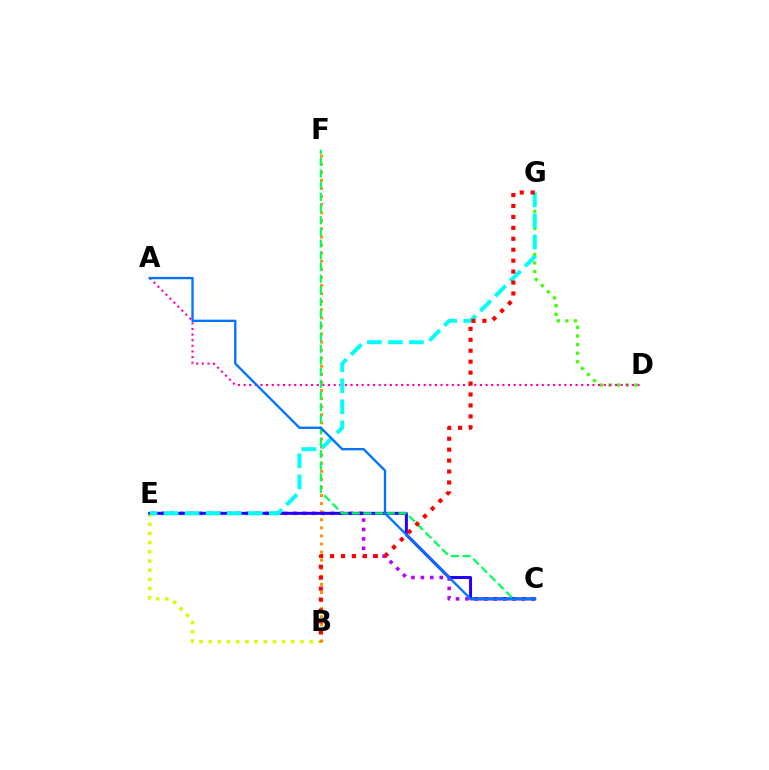{('C', 'E'): [{'color': '#b900ff', 'line_style': 'dotted', 'thickness': 2.56}, {'color': '#2500ff', 'line_style': 'solid', 'thickness': 2.15}], ('D', 'G'): [{'color': '#3dff00', 'line_style': 'dotted', 'thickness': 2.34}], ('B', 'E'): [{'color': '#d1ff00', 'line_style': 'dotted', 'thickness': 2.5}], ('B', 'F'): [{'color': '#ff9400', 'line_style': 'dotted', 'thickness': 2.2}], ('A', 'D'): [{'color': '#ff00ac', 'line_style': 'dotted', 'thickness': 1.53}], ('C', 'F'): [{'color': '#00ff5c', 'line_style': 'dashed', 'thickness': 1.59}], ('E', 'G'): [{'color': '#00fff6', 'line_style': 'dashed', 'thickness': 2.86}], ('B', 'G'): [{'color': '#ff0000', 'line_style': 'dotted', 'thickness': 2.97}], ('A', 'C'): [{'color': '#0074ff', 'line_style': 'solid', 'thickness': 1.68}]}